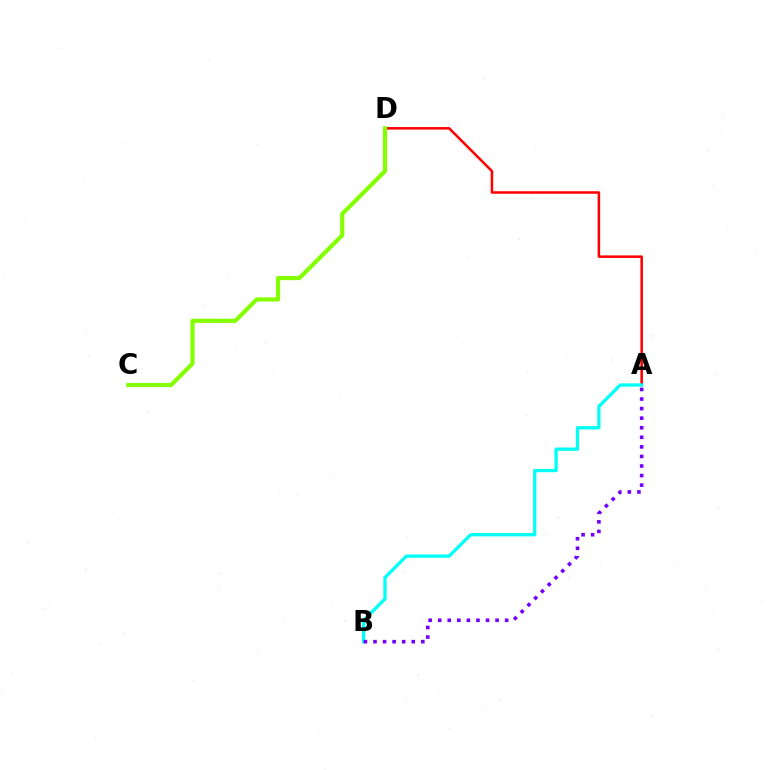{('A', 'D'): [{'color': '#ff0000', 'line_style': 'solid', 'thickness': 1.82}], ('A', 'B'): [{'color': '#00fff6', 'line_style': 'solid', 'thickness': 2.36}, {'color': '#7200ff', 'line_style': 'dotted', 'thickness': 2.6}], ('C', 'D'): [{'color': '#84ff00', 'line_style': 'solid', 'thickness': 2.99}]}